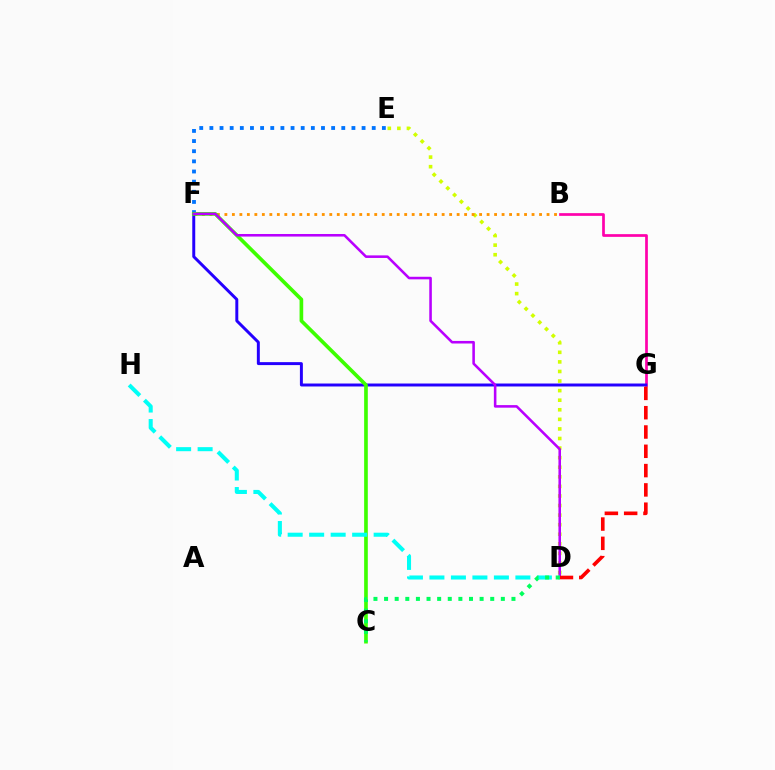{('E', 'F'): [{'color': '#0074ff', 'line_style': 'dotted', 'thickness': 2.76}], ('D', 'E'): [{'color': '#d1ff00', 'line_style': 'dotted', 'thickness': 2.6}], ('B', 'G'): [{'color': '#ff00ac', 'line_style': 'solid', 'thickness': 1.95}], ('B', 'F'): [{'color': '#ff9400', 'line_style': 'dotted', 'thickness': 2.04}], ('F', 'G'): [{'color': '#2500ff', 'line_style': 'solid', 'thickness': 2.13}], ('C', 'F'): [{'color': '#3dff00', 'line_style': 'solid', 'thickness': 2.64}], ('D', 'F'): [{'color': '#b900ff', 'line_style': 'solid', 'thickness': 1.85}], ('D', 'H'): [{'color': '#00fff6', 'line_style': 'dashed', 'thickness': 2.92}], ('D', 'G'): [{'color': '#ff0000', 'line_style': 'dashed', 'thickness': 2.62}], ('C', 'D'): [{'color': '#00ff5c', 'line_style': 'dotted', 'thickness': 2.88}]}